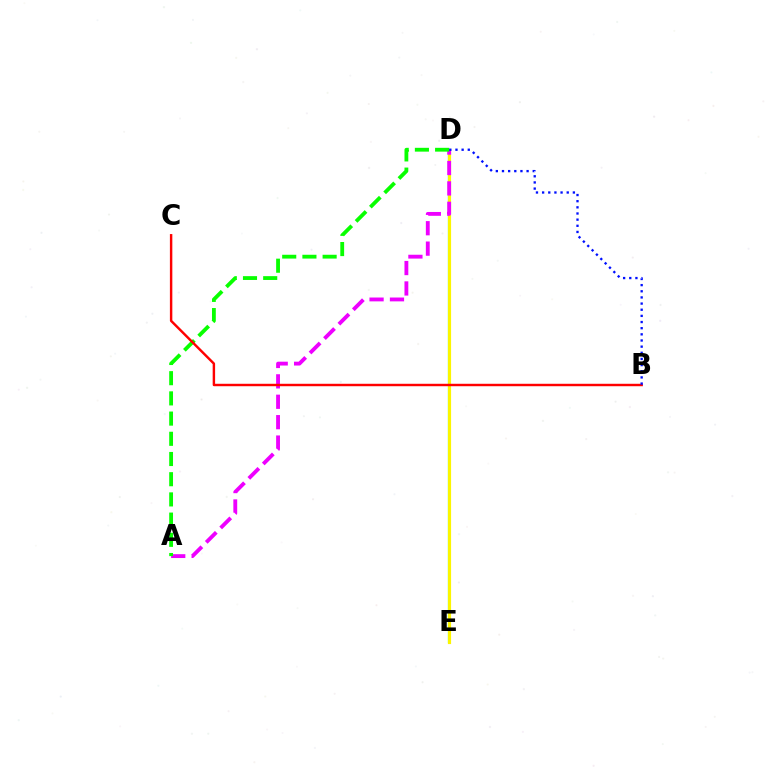{('D', 'E'): [{'color': '#00fff6', 'line_style': 'solid', 'thickness': 1.61}, {'color': '#fcf500', 'line_style': 'solid', 'thickness': 2.28}], ('A', 'D'): [{'color': '#ee00ff', 'line_style': 'dashed', 'thickness': 2.77}, {'color': '#08ff00', 'line_style': 'dashed', 'thickness': 2.74}], ('B', 'C'): [{'color': '#ff0000', 'line_style': 'solid', 'thickness': 1.75}], ('B', 'D'): [{'color': '#0010ff', 'line_style': 'dotted', 'thickness': 1.67}]}